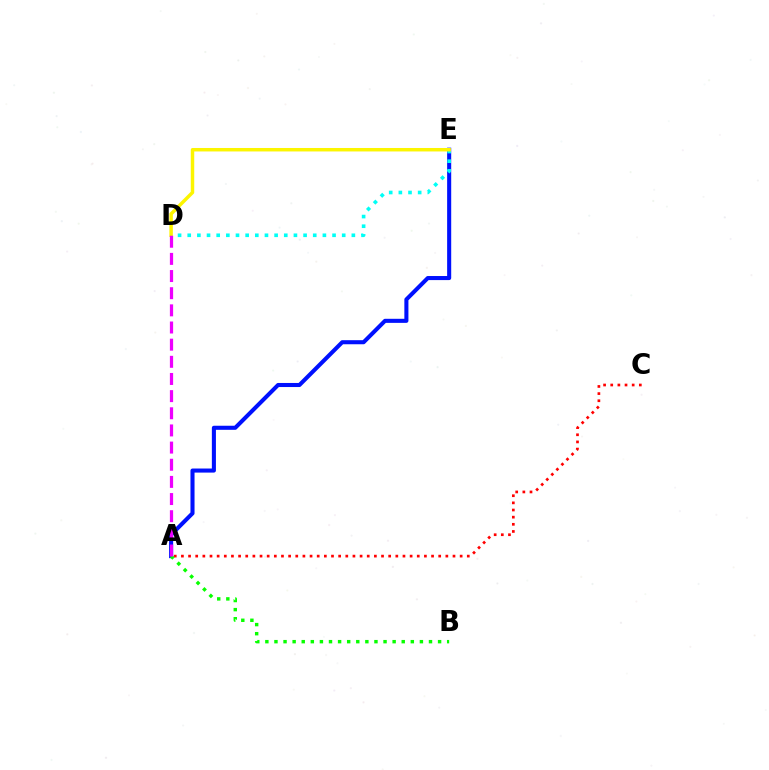{('A', 'E'): [{'color': '#0010ff', 'line_style': 'solid', 'thickness': 2.93}], ('A', 'C'): [{'color': '#ff0000', 'line_style': 'dotted', 'thickness': 1.94}], ('D', 'E'): [{'color': '#00fff6', 'line_style': 'dotted', 'thickness': 2.62}, {'color': '#fcf500', 'line_style': 'solid', 'thickness': 2.49}], ('A', 'B'): [{'color': '#08ff00', 'line_style': 'dotted', 'thickness': 2.47}], ('A', 'D'): [{'color': '#ee00ff', 'line_style': 'dashed', 'thickness': 2.33}]}